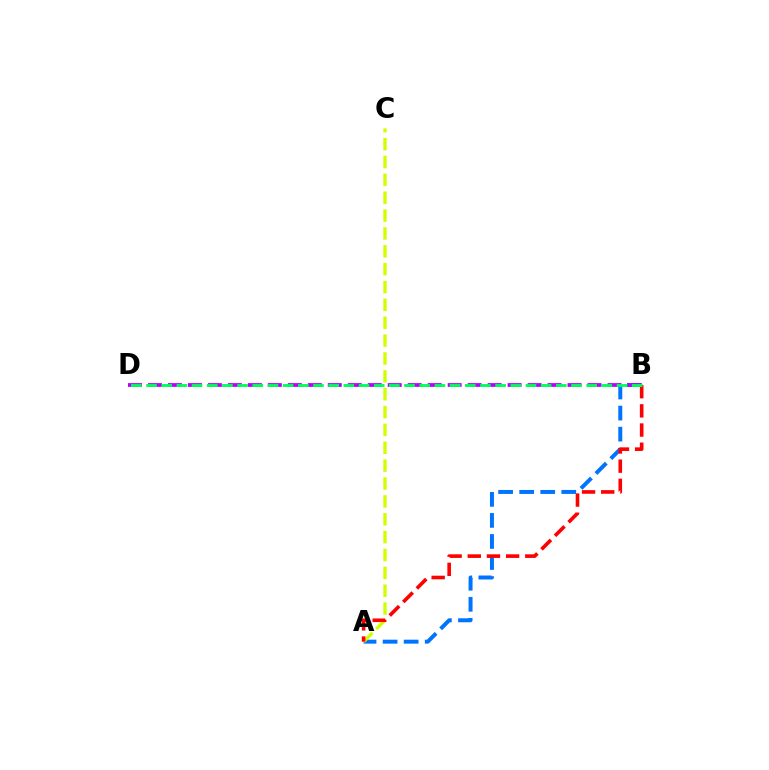{('A', 'B'): [{'color': '#0074ff', 'line_style': 'dashed', 'thickness': 2.86}, {'color': '#ff0000', 'line_style': 'dashed', 'thickness': 2.6}], ('B', 'D'): [{'color': '#b900ff', 'line_style': 'dashed', 'thickness': 2.71}, {'color': '#00ff5c', 'line_style': 'dashed', 'thickness': 2.06}], ('A', 'C'): [{'color': '#d1ff00', 'line_style': 'dashed', 'thickness': 2.43}]}